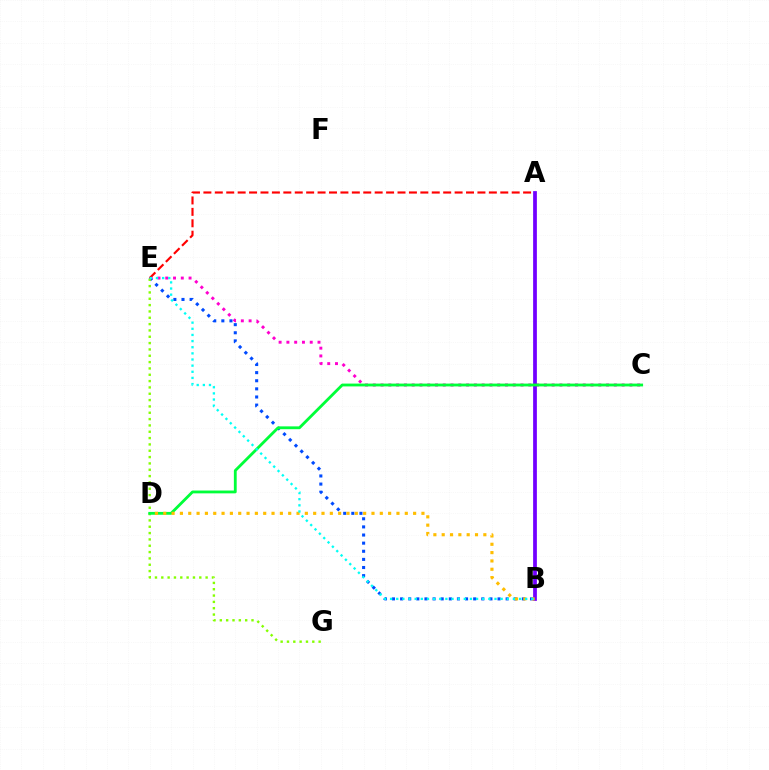{('C', 'E'): [{'color': '#ff00cf', 'line_style': 'dotted', 'thickness': 2.11}], ('A', 'E'): [{'color': '#ff0000', 'line_style': 'dashed', 'thickness': 1.55}], ('B', 'E'): [{'color': '#004bff', 'line_style': 'dotted', 'thickness': 2.21}, {'color': '#00fff6', 'line_style': 'dotted', 'thickness': 1.67}], ('E', 'G'): [{'color': '#84ff00', 'line_style': 'dotted', 'thickness': 1.72}], ('A', 'B'): [{'color': '#7200ff', 'line_style': 'solid', 'thickness': 2.7}], ('C', 'D'): [{'color': '#00ff39', 'line_style': 'solid', 'thickness': 2.03}], ('B', 'D'): [{'color': '#ffbd00', 'line_style': 'dotted', 'thickness': 2.26}]}